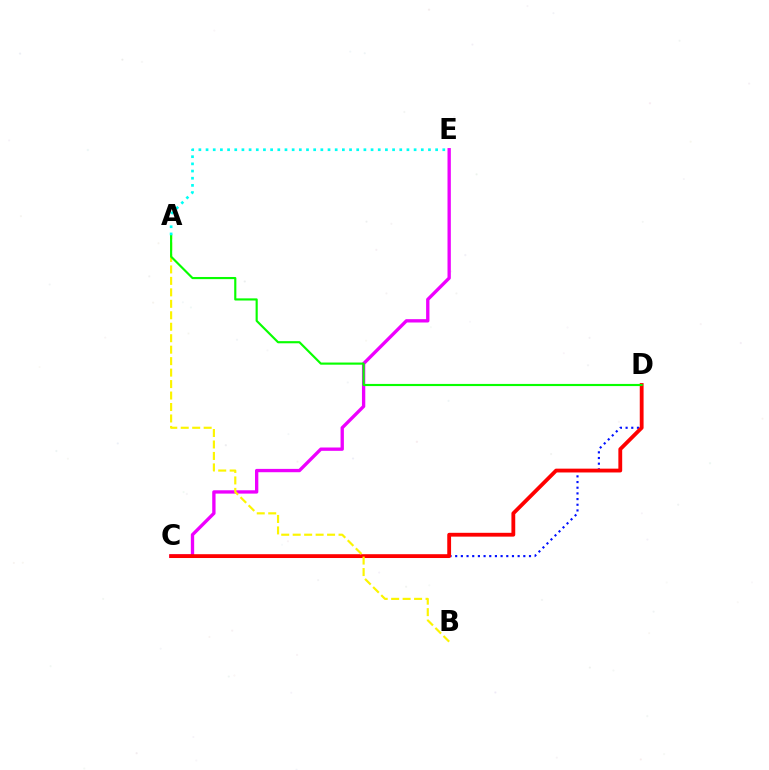{('C', 'D'): [{'color': '#0010ff', 'line_style': 'dotted', 'thickness': 1.54}, {'color': '#ff0000', 'line_style': 'solid', 'thickness': 2.75}], ('C', 'E'): [{'color': '#ee00ff', 'line_style': 'solid', 'thickness': 2.4}], ('A', 'B'): [{'color': '#fcf500', 'line_style': 'dashed', 'thickness': 1.56}], ('A', 'D'): [{'color': '#08ff00', 'line_style': 'solid', 'thickness': 1.55}], ('A', 'E'): [{'color': '#00fff6', 'line_style': 'dotted', 'thickness': 1.95}]}